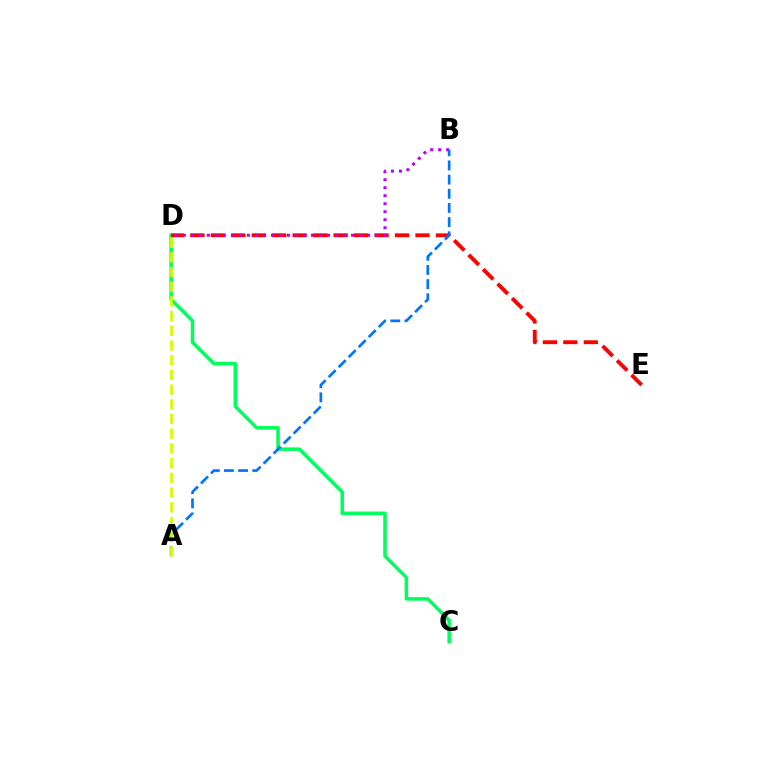{('C', 'D'): [{'color': '#00ff5c', 'line_style': 'solid', 'thickness': 2.54}], ('D', 'E'): [{'color': '#ff0000', 'line_style': 'dashed', 'thickness': 2.78}], ('B', 'D'): [{'color': '#b900ff', 'line_style': 'dotted', 'thickness': 2.18}], ('A', 'B'): [{'color': '#0074ff', 'line_style': 'dashed', 'thickness': 1.93}], ('A', 'D'): [{'color': '#d1ff00', 'line_style': 'dashed', 'thickness': 2.0}]}